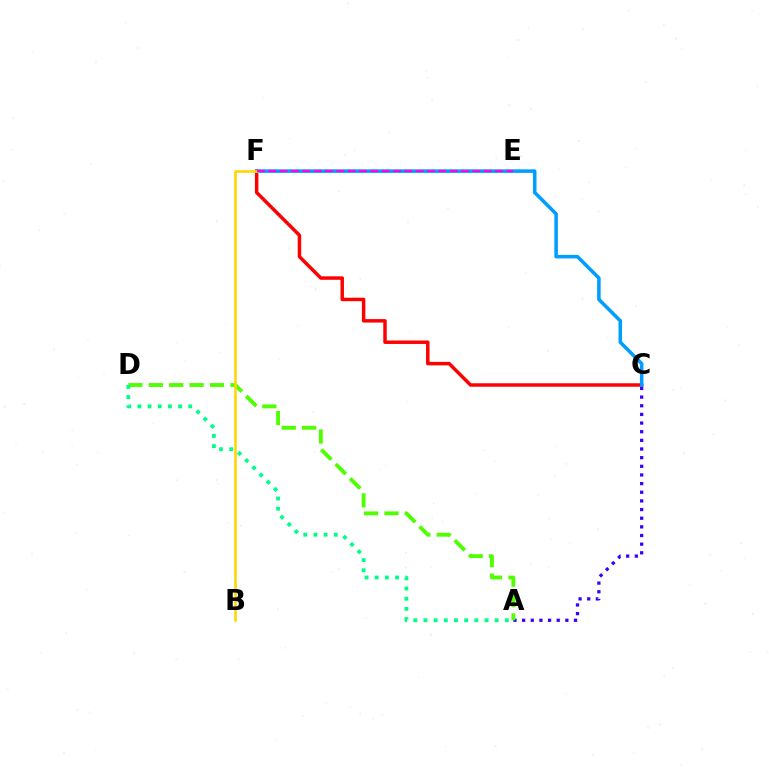{('A', 'C'): [{'color': '#3700ff', 'line_style': 'dotted', 'thickness': 2.35}], ('C', 'F'): [{'color': '#ff0000', 'line_style': 'solid', 'thickness': 2.5}, {'color': '#009eff', 'line_style': 'solid', 'thickness': 2.55}], ('A', 'D'): [{'color': '#4fff00', 'line_style': 'dashed', 'thickness': 2.77}, {'color': '#00ff86', 'line_style': 'dotted', 'thickness': 2.76}], ('B', 'F'): [{'color': '#ffd500', 'line_style': 'solid', 'thickness': 1.82}], ('E', 'F'): [{'color': '#ff00ed', 'line_style': 'dashed', 'thickness': 1.54}]}